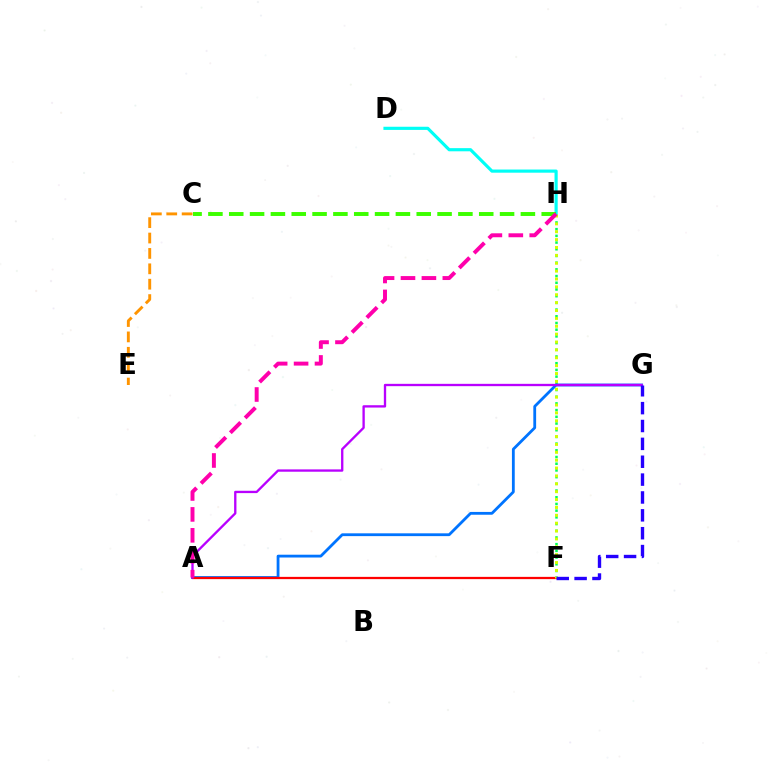{('C', 'E'): [{'color': '#ff9400', 'line_style': 'dashed', 'thickness': 2.09}], ('F', 'H'): [{'color': '#00ff5c', 'line_style': 'dotted', 'thickness': 1.82}, {'color': '#d1ff00', 'line_style': 'dotted', 'thickness': 2.14}], ('D', 'H'): [{'color': '#00fff6', 'line_style': 'solid', 'thickness': 2.27}], ('A', 'G'): [{'color': '#0074ff', 'line_style': 'solid', 'thickness': 2.02}, {'color': '#b900ff', 'line_style': 'solid', 'thickness': 1.68}], ('A', 'F'): [{'color': '#ff0000', 'line_style': 'solid', 'thickness': 1.62}], ('C', 'H'): [{'color': '#3dff00', 'line_style': 'dashed', 'thickness': 2.83}], ('A', 'H'): [{'color': '#ff00ac', 'line_style': 'dashed', 'thickness': 2.84}], ('F', 'G'): [{'color': '#2500ff', 'line_style': 'dashed', 'thickness': 2.43}]}